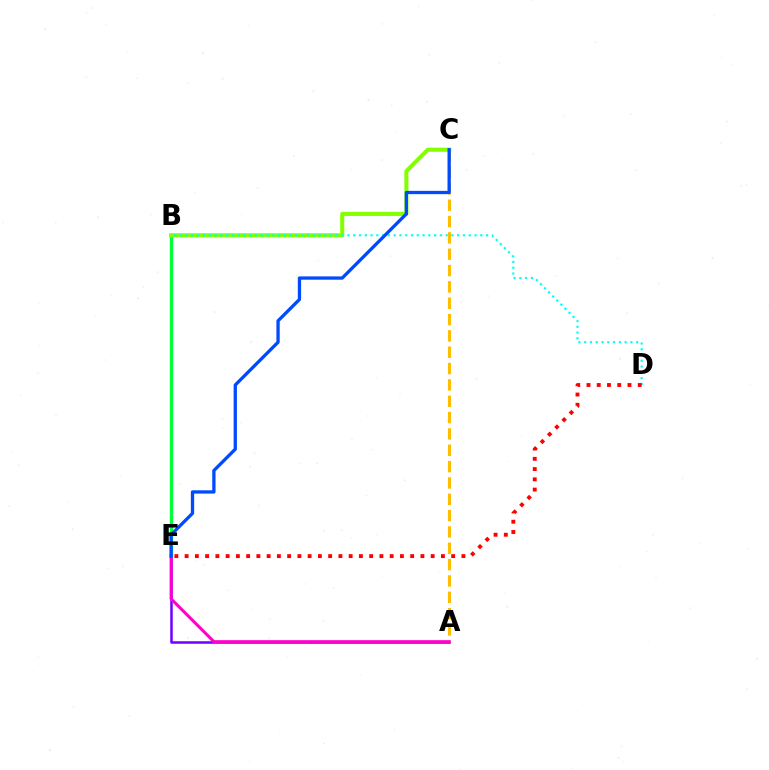{('A', 'E'): [{'color': '#7200ff', 'line_style': 'solid', 'thickness': 1.81}, {'color': '#ff00cf', 'line_style': 'solid', 'thickness': 2.16}], ('A', 'C'): [{'color': '#ffbd00', 'line_style': 'dashed', 'thickness': 2.22}], ('B', 'E'): [{'color': '#00ff39', 'line_style': 'solid', 'thickness': 2.38}], ('B', 'C'): [{'color': '#84ff00', 'line_style': 'solid', 'thickness': 2.94}], ('B', 'D'): [{'color': '#00fff6', 'line_style': 'dotted', 'thickness': 1.57}], ('C', 'E'): [{'color': '#004bff', 'line_style': 'solid', 'thickness': 2.37}], ('D', 'E'): [{'color': '#ff0000', 'line_style': 'dotted', 'thickness': 2.79}]}